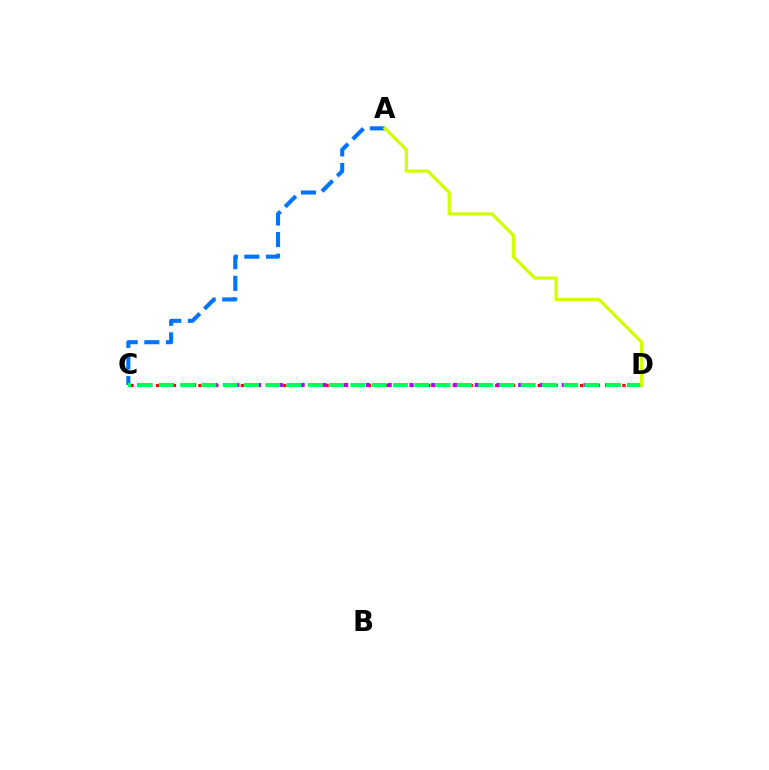{('C', 'D'): [{'color': '#ff0000', 'line_style': 'dotted', 'thickness': 2.3}, {'color': '#b900ff', 'line_style': 'dotted', 'thickness': 2.96}, {'color': '#00ff5c', 'line_style': 'dashed', 'thickness': 2.89}], ('A', 'C'): [{'color': '#0074ff', 'line_style': 'dashed', 'thickness': 2.94}], ('A', 'D'): [{'color': '#d1ff00', 'line_style': 'solid', 'thickness': 2.32}]}